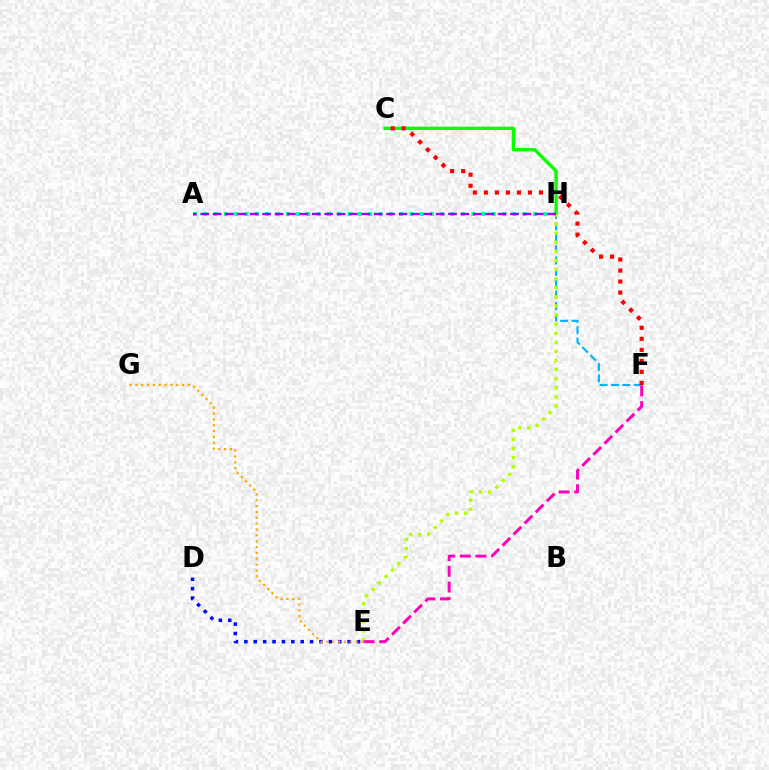{('A', 'H'): [{'color': '#00ff9d', 'line_style': 'dotted', 'thickness': 2.8}, {'color': '#9b00ff', 'line_style': 'dashed', 'thickness': 1.68}], ('F', 'H'): [{'color': '#00b5ff', 'line_style': 'dashed', 'thickness': 1.55}], ('D', 'E'): [{'color': '#0010ff', 'line_style': 'dotted', 'thickness': 2.55}], ('C', 'H'): [{'color': '#08ff00', 'line_style': 'solid', 'thickness': 2.4}], ('E', 'H'): [{'color': '#b3ff00', 'line_style': 'dotted', 'thickness': 2.47}], ('E', 'F'): [{'color': '#ff00bd', 'line_style': 'dashed', 'thickness': 2.13}], ('C', 'F'): [{'color': '#ff0000', 'line_style': 'dotted', 'thickness': 2.99}], ('E', 'G'): [{'color': '#ffa500', 'line_style': 'dotted', 'thickness': 1.59}]}